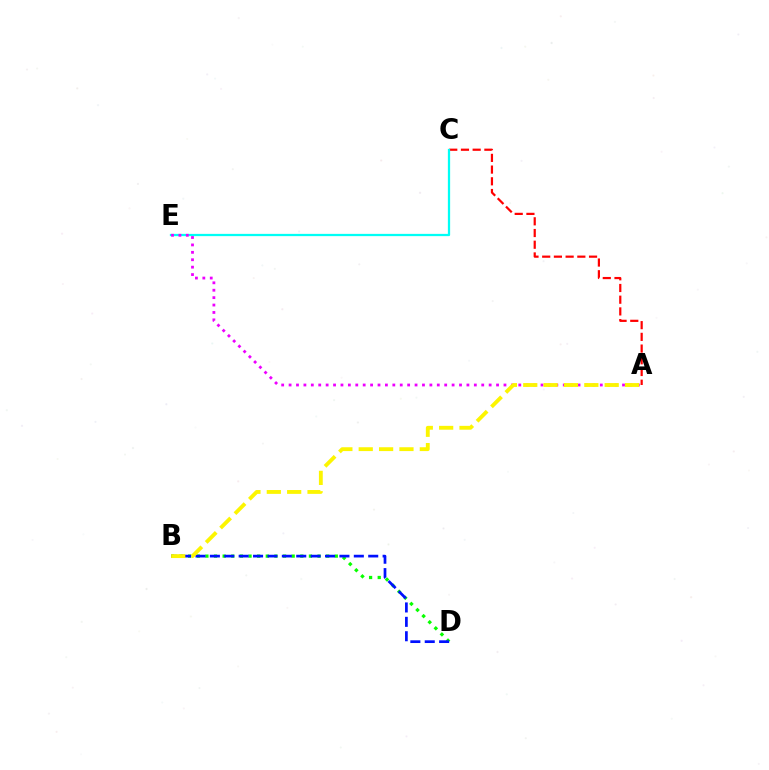{('A', 'C'): [{'color': '#ff0000', 'line_style': 'dashed', 'thickness': 1.59}], ('C', 'E'): [{'color': '#00fff6', 'line_style': 'solid', 'thickness': 1.63}], ('B', 'D'): [{'color': '#08ff00', 'line_style': 'dotted', 'thickness': 2.34}, {'color': '#0010ff', 'line_style': 'dashed', 'thickness': 1.96}], ('A', 'E'): [{'color': '#ee00ff', 'line_style': 'dotted', 'thickness': 2.01}], ('A', 'B'): [{'color': '#fcf500', 'line_style': 'dashed', 'thickness': 2.77}]}